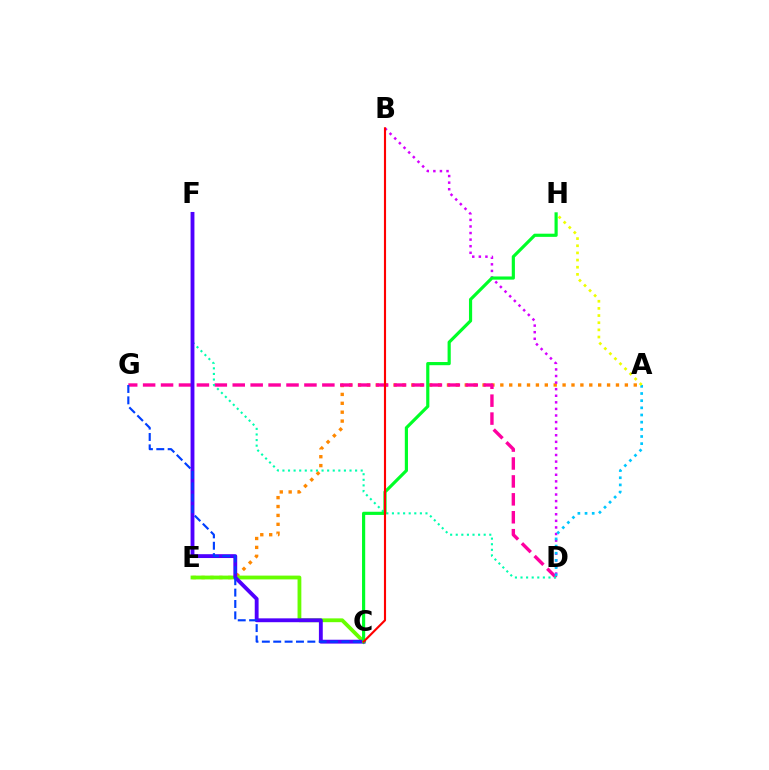{('A', 'E'): [{'color': '#ff8800', 'line_style': 'dotted', 'thickness': 2.42}], ('D', 'G'): [{'color': '#ff00a0', 'line_style': 'dashed', 'thickness': 2.43}], ('C', 'E'): [{'color': '#66ff00', 'line_style': 'solid', 'thickness': 2.74}], ('B', 'D'): [{'color': '#d600ff', 'line_style': 'dotted', 'thickness': 1.79}], ('A', 'D'): [{'color': '#00c7ff', 'line_style': 'dotted', 'thickness': 1.95}], ('D', 'F'): [{'color': '#00ffaf', 'line_style': 'dotted', 'thickness': 1.52}], ('A', 'H'): [{'color': '#eeff00', 'line_style': 'dotted', 'thickness': 1.94}], ('C', 'F'): [{'color': '#4f00ff', 'line_style': 'solid', 'thickness': 2.77}], ('C', 'G'): [{'color': '#003fff', 'line_style': 'dashed', 'thickness': 1.55}], ('C', 'H'): [{'color': '#00ff27', 'line_style': 'solid', 'thickness': 2.28}], ('B', 'C'): [{'color': '#ff0000', 'line_style': 'solid', 'thickness': 1.54}]}